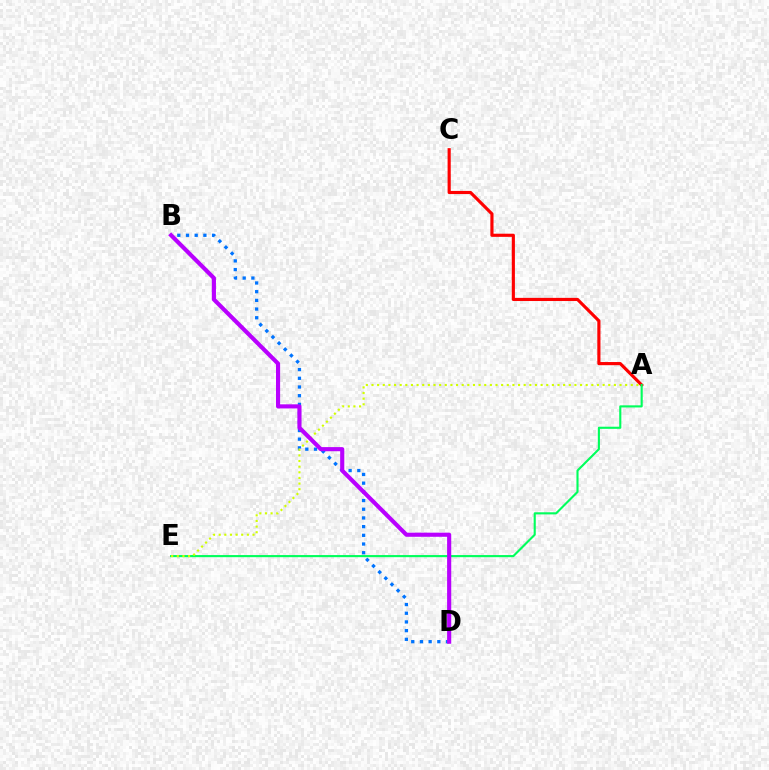{('B', 'D'): [{'color': '#0074ff', 'line_style': 'dotted', 'thickness': 2.36}, {'color': '#b900ff', 'line_style': 'solid', 'thickness': 2.97}], ('A', 'C'): [{'color': '#ff0000', 'line_style': 'solid', 'thickness': 2.27}], ('A', 'E'): [{'color': '#00ff5c', 'line_style': 'solid', 'thickness': 1.53}, {'color': '#d1ff00', 'line_style': 'dotted', 'thickness': 1.53}]}